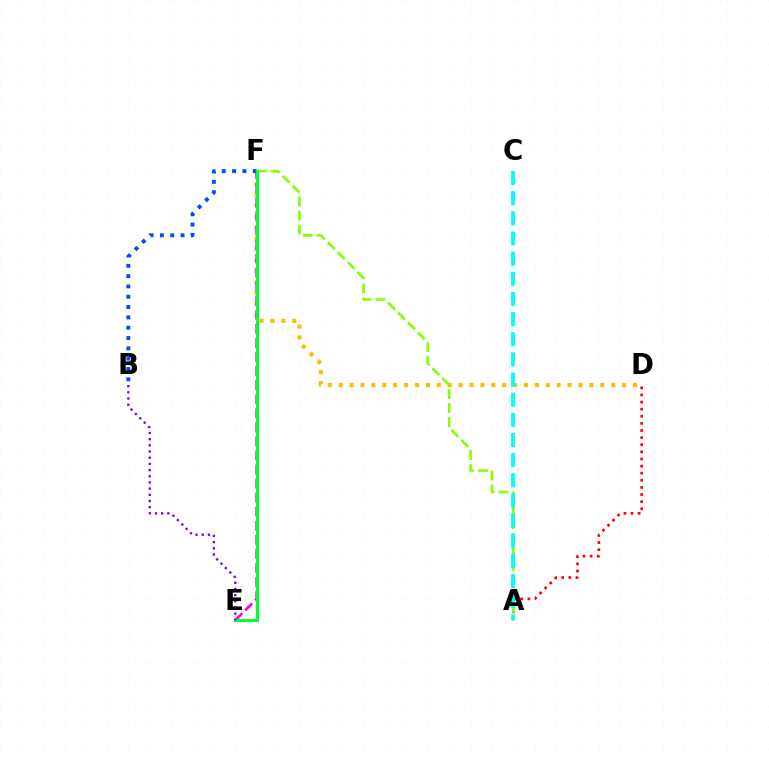{('D', 'F'): [{'color': '#ffbd00', 'line_style': 'dotted', 'thickness': 2.96}], ('A', 'D'): [{'color': '#ff0000', 'line_style': 'dotted', 'thickness': 1.93}], ('E', 'F'): [{'color': '#ff00cf', 'line_style': 'dashed', 'thickness': 1.91}, {'color': '#00ff39', 'line_style': 'solid', 'thickness': 2.26}], ('B', 'F'): [{'color': '#004bff', 'line_style': 'dotted', 'thickness': 2.8}], ('A', 'F'): [{'color': '#84ff00', 'line_style': 'dashed', 'thickness': 1.9}], ('A', 'C'): [{'color': '#00fff6', 'line_style': 'dashed', 'thickness': 2.74}], ('B', 'E'): [{'color': '#7200ff', 'line_style': 'dotted', 'thickness': 1.68}]}